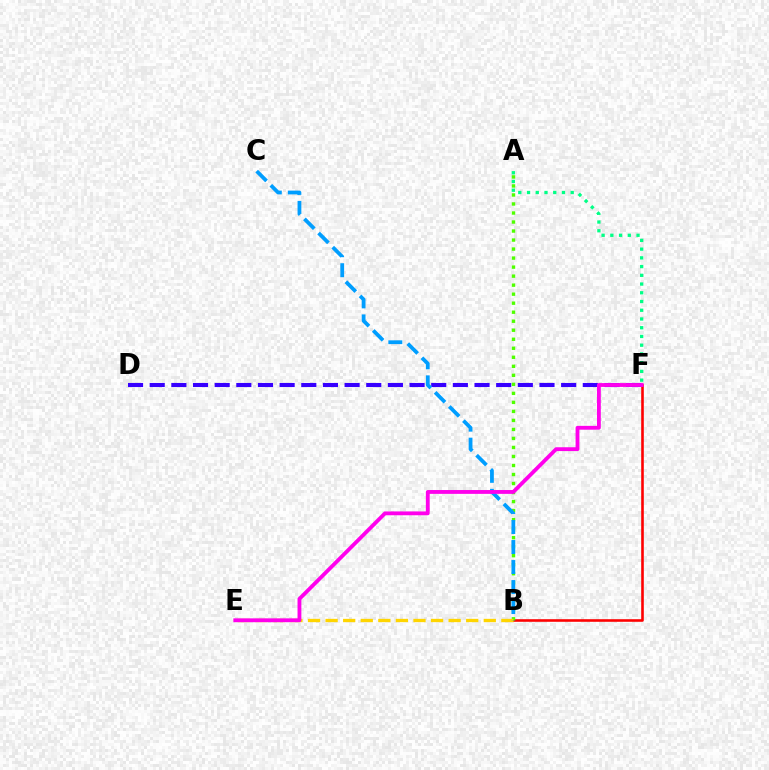{('A', 'F'): [{'color': '#00ff86', 'line_style': 'dotted', 'thickness': 2.37}], ('B', 'F'): [{'color': '#ff0000', 'line_style': 'solid', 'thickness': 1.87}], ('A', 'B'): [{'color': '#4fff00', 'line_style': 'dotted', 'thickness': 2.45}], ('D', 'F'): [{'color': '#3700ff', 'line_style': 'dashed', 'thickness': 2.94}], ('B', 'E'): [{'color': '#ffd500', 'line_style': 'dashed', 'thickness': 2.39}], ('B', 'C'): [{'color': '#009eff', 'line_style': 'dashed', 'thickness': 2.72}], ('E', 'F'): [{'color': '#ff00ed', 'line_style': 'solid', 'thickness': 2.76}]}